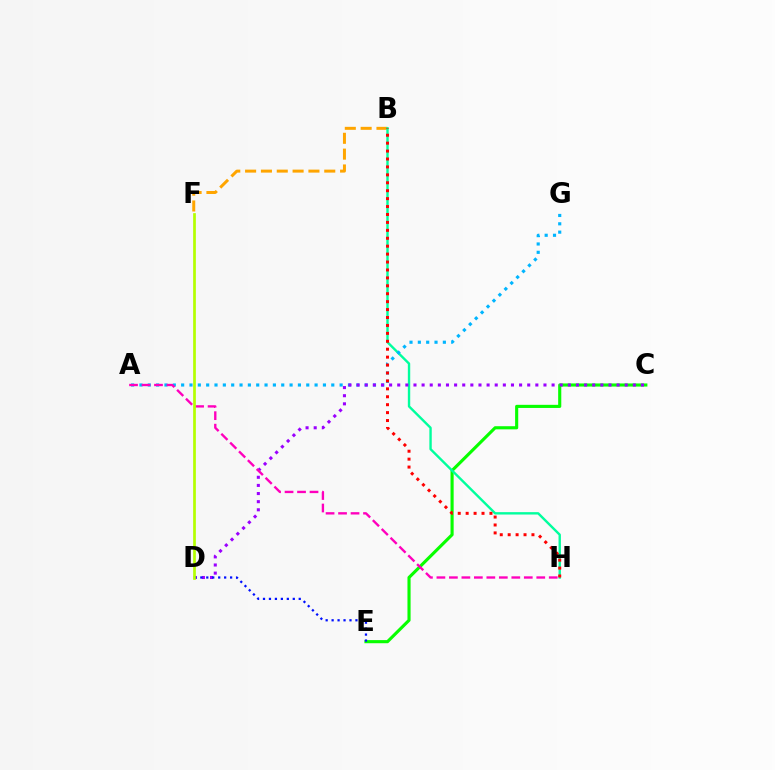{('B', 'F'): [{'color': '#ffa500', 'line_style': 'dashed', 'thickness': 2.15}], ('C', 'E'): [{'color': '#08ff00', 'line_style': 'solid', 'thickness': 2.25}], ('B', 'H'): [{'color': '#00ff9d', 'line_style': 'solid', 'thickness': 1.72}, {'color': '#ff0000', 'line_style': 'dotted', 'thickness': 2.15}], ('A', 'G'): [{'color': '#00b5ff', 'line_style': 'dotted', 'thickness': 2.27}], ('C', 'D'): [{'color': '#9b00ff', 'line_style': 'dotted', 'thickness': 2.21}], ('D', 'E'): [{'color': '#0010ff', 'line_style': 'dotted', 'thickness': 1.62}], ('A', 'H'): [{'color': '#ff00bd', 'line_style': 'dashed', 'thickness': 1.7}], ('D', 'F'): [{'color': '#b3ff00', 'line_style': 'solid', 'thickness': 1.95}]}